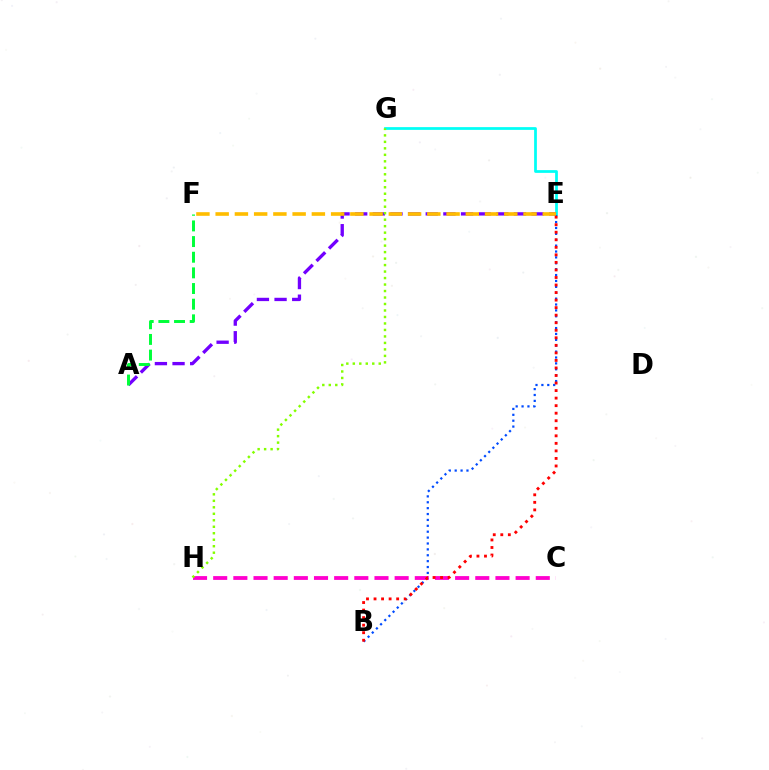{('E', 'G'): [{'color': '#00fff6', 'line_style': 'solid', 'thickness': 1.98}], ('A', 'E'): [{'color': '#7200ff', 'line_style': 'dashed', 'thickness': 2.4}], ('A', 'F'): [{'color': '#00ff39', 'line_style': 'dashed', 'thickness': 2.13}], ('C', 'H'): [{'color': '#ff00cf', 'line_style': 'dashed', 'thickness': 2.74}], ('B', 'E'): [{'color': '#004bff', 'line_style': 'dotted', 'thickness': 1.6}, {'color': '#ff0000', 'line_style': 'dotted', 'thickness': 2.05}], ('E', 'F'): [{'color': '#ffbd00', 'line_style': 'dashed', 'thickness': 2.61}], ('G', 'H'): [{'color': '#84ff00', 'line_style': 'dotted', 'thickness': 1.76}]}